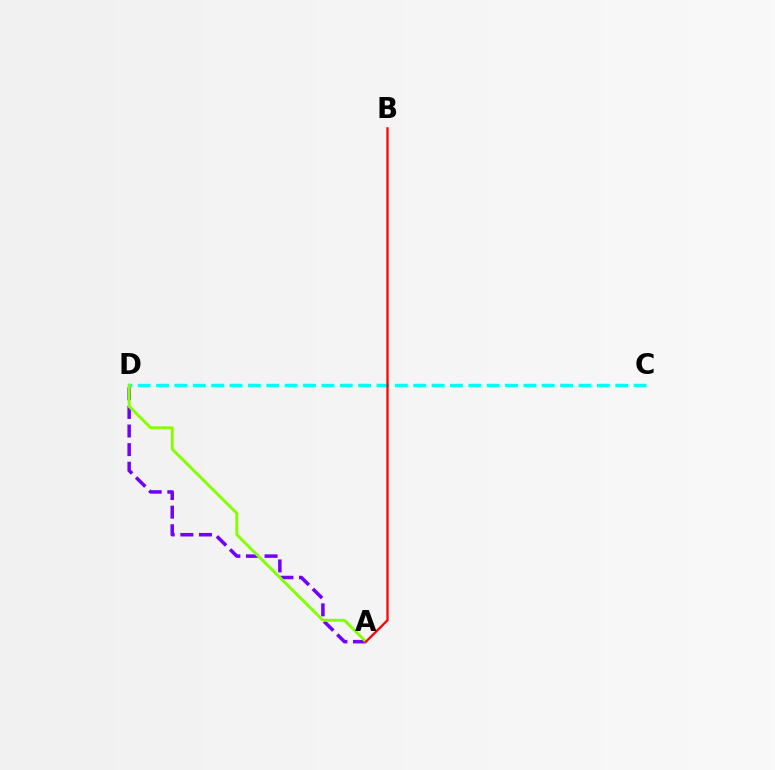{('C', 'D'): [{'color': '#00fff6', 'line_style': 'dashed', 'thickness': 2.49}], ('A', 'D'): [{'color': '#7200ff', 'line_style': 'dashed', 'thickness': 2.53}, {'color': '#84ff00', 'line_style': 'solid', 'thickness': 2.1}], ('A', 'B'): [{'color': '#ff0000', 'line_style': 'solid', 'thickness': 1.63}]}